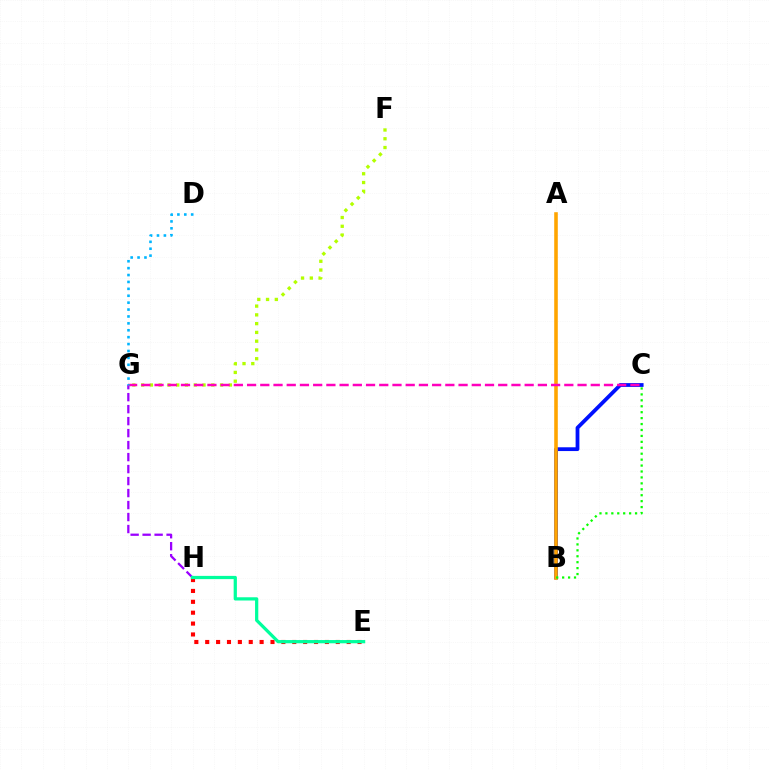{('B', 'C'): [{'color': '#0010ff', 'line_style': 'solid', 'thickness': 2.72}, {'color': '#08ff00', 'line_style': 'dotted', 'thickness': 1.61}], ('F', 'G'): [{'color': '#b3ff00', 'line_style': 'dotted', 'thickness': 2.38}], ('G', 'H'): [{'color': '#9b00ff', 'line_style': 'dashed', 'thickness': 1.63}], ('A', 'B'): [{'color': '#ffa500', 'line_style': 'solid', 'thickness': 2.57}], ('C', 'G'): [{'color': '#ff00bd', 'line_style': 'dashed', 'thickness': 1.8}], ('E', 'H'): [{'color': '#ff0000', 'line_style': 'dotted', 'thickness': 2.96}, {'color': '#00ff9d', 'line_style': 'solid', 'thickness': 2.33}], ('D', 'G'): [{'color': '#00b5ff', 'line_style': 'dotted', 'thickness': 1.88}]}